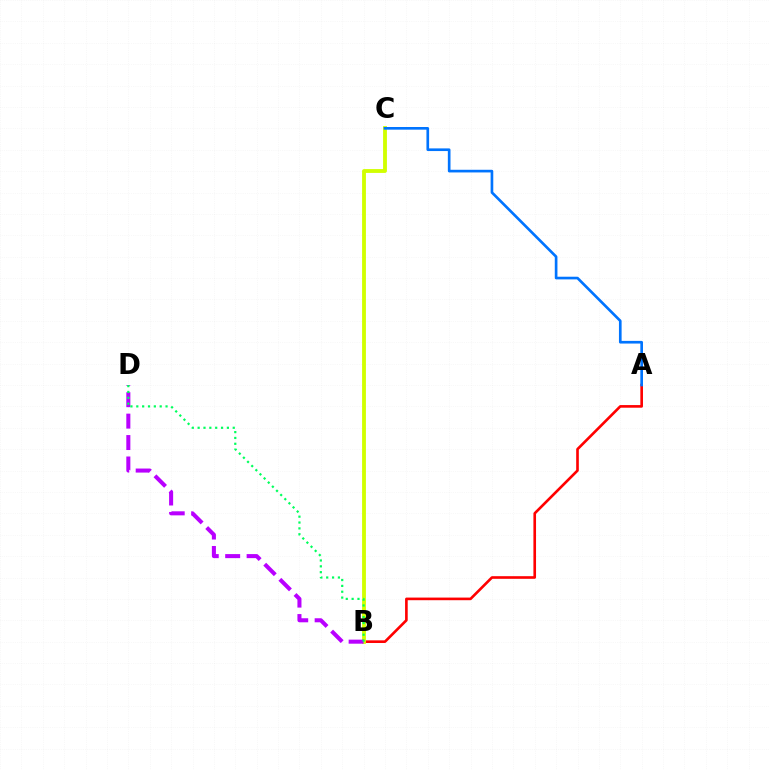{('A', 'B'): [{'color': '#ff0000', 'line_style': 'solid', 'thickness': 1.9}], ('B', 'C'): [{'color': '#d1ff00', 'line_style': 'solid', 'thickness': 2.76}], ('B', 'D'): [{'color': '#b900ff', 'line_style': 'dashed', 'thickness': 2.91}, {'color': '#00ff5c', 'line_style': 'dotted', 'thickness': 1.59}], ('A', 'C'): [{'color': '#0074ff', 'line_style': 'solid', 'thickness': 1.92}]}